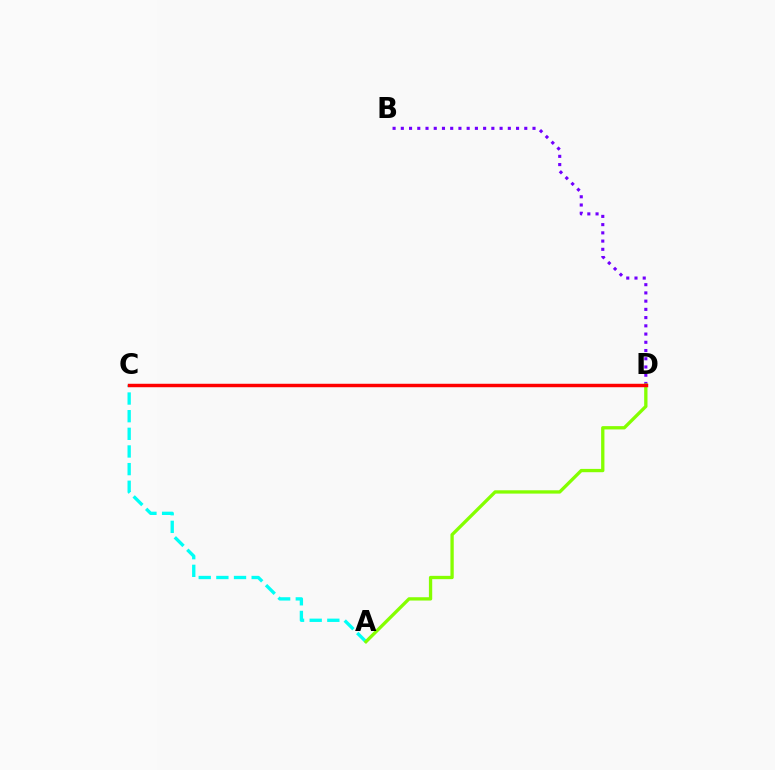{('B', 'D'): [{'color': '#7200ff', 'line_style': 'dotted', 'thickness': 2.24}], ('A', 'C'): [{'color': '#00fff6', 'line_style': 'dashed', 'thickness': 2.4}], ('A', 'D'): [{'color': '#84ff00', 'line_style': 'solid', 'thickness': 2.38}], ('C', 'D'): [{'color': '#ff0000', 'line_style': 'solid', 'thickness': 2.48}]}